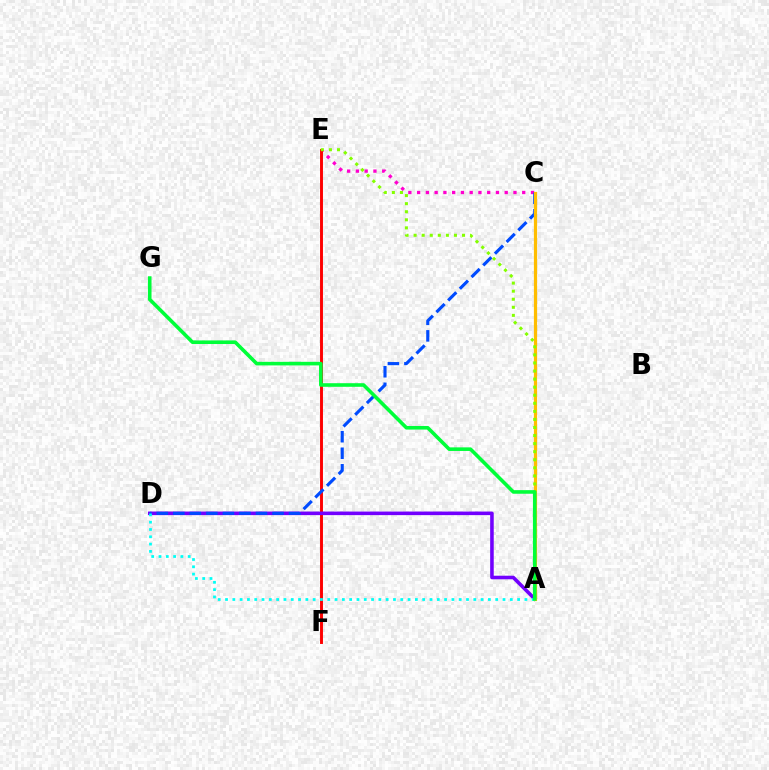{('C', 'E'): [{'color': '#ff00cf', 'line_style': 'dotted', 'thickness': 2.38}], ('E', 'F'): [{'color': '#ff0000', 'line_style': 'solid', 'thickness': 2.1}], ('A', 'D'): [{'color': '#7200ff', 'line_style': 'solid', 'thickness': 2.57}, {'color': '#00fff6', 'line_style': 'dotted', 'thickness': 1.98}], ('C', 'D'): [{'color': '#004bff', 'line_style': 'dashed', 'thickness': 2.25}], ('A', 'C'): [{'color': '#ffbd00', 'line_style': 'solid', 'thickness': 2.31}], ('A', 'E'): [{'color': '#84ff00', 'line_style': 'dotted', 'thickness': 2.19}], ('A', 'G'): [{'color': '#00ff39', 'line_style': 'solid', 'thickness': 2.59}]}